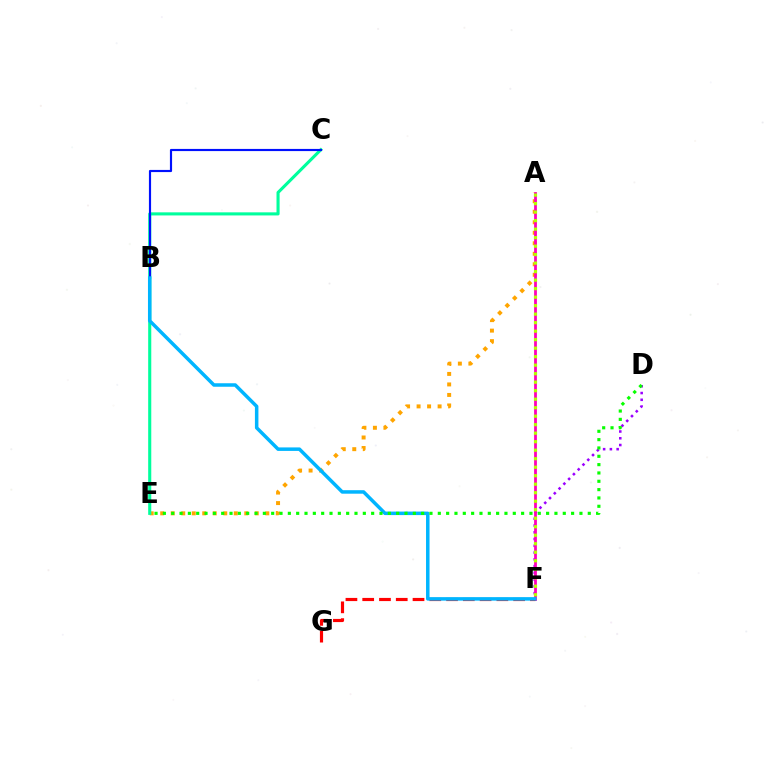{('D', 'F'): [{'color': '#9b00ff', 'line_style': 'dotted', 'thickness': 1.84}], ('A', 'E'): [{'color': '#ffa500', 'line_style': 'dotted', 'thickness': 2.85}], ('A', 'F'): [{'color': '#ff00bd', 'line_style': 'solid', 'thickness': 2.01}, {'color': '#b3ff00', 'line_style': 'dotted', 'thickness': 2.31}], ('C', 'E'): [{'color': '#00ff9d', 'line_style': 'solid', 'thickness': 2.23}], ('F', 'G'): [{'color': '#ff0000', 'line_style': 'dashed', 'thickness': 2.28}], ('B', 'C'): [{'color': '#0010ff', 'line_style': 'solid', 'thickness': 1.56}], ('B', 'F'): [{'color': '#00b5ff', 'line_style': 'solid', 'thickness': 2.52}], ('D', 'E'): [{'color': '#08ff00', 'line_style': 'dotted', 'thickness': 2.26}]}